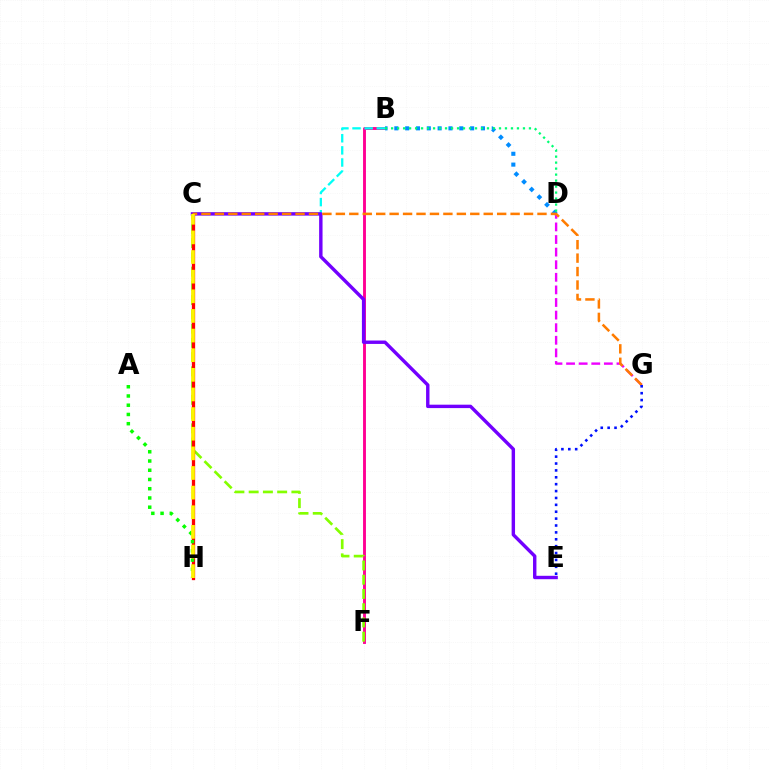{('B', 'F'): [{'color': '#ff0094', 'line_style': 'solid', 'thickness': 2.08}], ('B', 'C'): [{'color': '#00fff6', 'line_style': 'dashed', 'thickness': 1.65}], ('D', 'G'): [{'color': '#ee00ff', 'line_style': 'dashed', 'thickness': 1.71}], ('B', 'D'): [{'color': '#008cff', 'line_style': 'dotted', 'thickness': 2.94}, {'color': '#00ff74', 'line_style': 'dotted', 'thickness': 1.63}], ('C', 'F'): [{'color': '#84ff00', 'line_style': 'dashed', 'thickness': 1.94}], ('C', 'H'): [{'color': '#ff0000', 'line_style': 'solid', 'thickness': 2.36}, {'color': '#fcf500', 'line_style': 'dashed', 'thickness': 2.67}], ('C', 'E'): [{'color': '#7200ff', 'line_style': 'solid', 'thickness': 2.45}], ('C', 'G'): [{'color': '#ff7c00', 'line_style': 'dashed', 'thickness': 1.83}], ('A', 'H'): [{'color': '#08ff00', 'line_style': 'dotted', 'thickness': 2.51}], ('E', 'G'): [{'color': '#0010ff', 'line_style': 'dotted', 'thickness': 1.87}]}